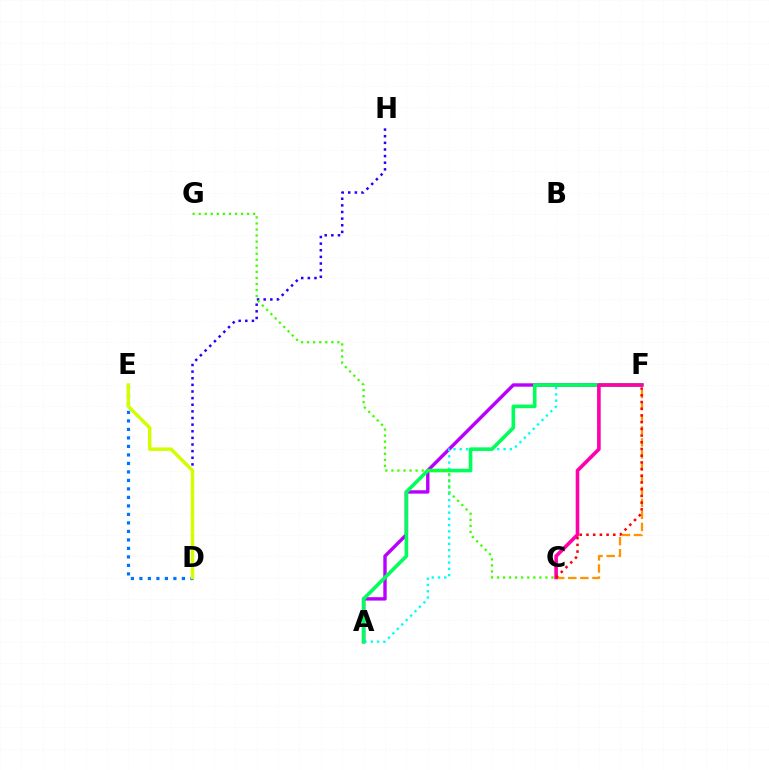{('A', 'F'): [{'color': '#b900ff', 'line_style': 'solid', 'thickness': 2.45}, {'color': '#00fff6', 'line_style': 'dotted', 'thickness': 1.7}, {'color': '#00ff5c', 'line_style': 'solid', 'thickness': 2.6}], ('D', 'E'): [{'color': '#0074ff', 'line_style': 'dotted', 'thickness': 2.31}, {'color': '#d1ff00', 'line_style': 'solid', 'thickness': 2.49}], ('C', 'F'): [{'color': '#ff9400', 'line_style': 'dashed', 'thickness': 1.64}, {'color': '#ff00ac', 'line_style': 'solid', 'thickness': 2.61}, {'color': '#ff0000', 'line_style': 'dotted', 'thickness': 1.82}], ('D', 'H'): [{'color': '#2500ff', 'line_style': 'dotted', 'thickness': 1.8}], ('C', 'G'): [{'color': '#3dff00', 'line_style': 'dotted', 'thickness': 1.64}]}